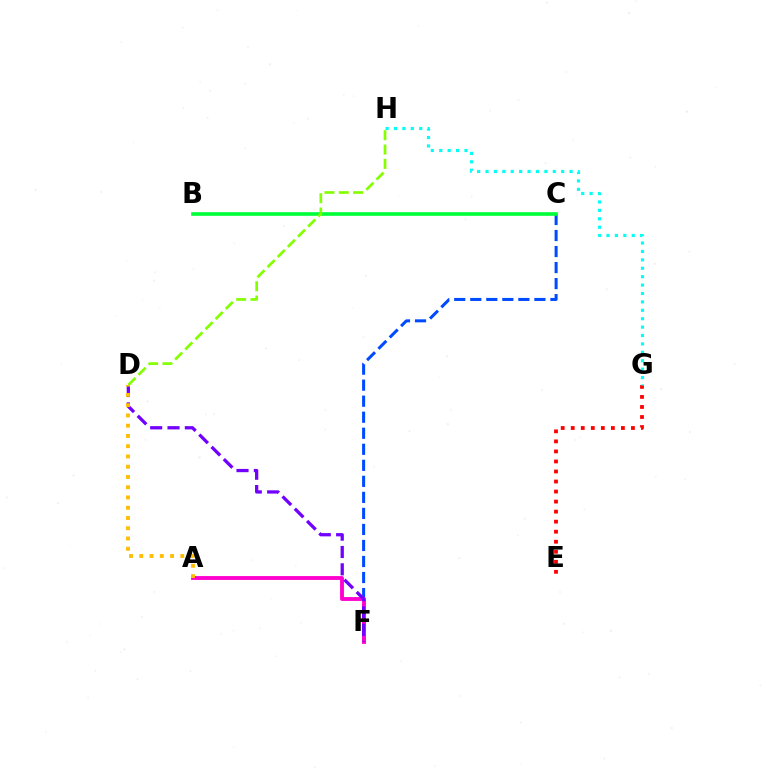{('E', 'G'): [{'color': '#ff0000', 'line_style': 'dotted', 'thickness': 2.73}], ('C', 'F'): [{'color': '#004bff', 'line_style': 'dashed', 'thickness': 2.18}], ('A', 'F'): [{'color': '#ff00cf', 'line_style': 'solid', 'thickness': 2.77}], ('B', 'C'): [{'color': '#00ff39', 'line_style': 'solid', 'thickness': 2.62}], ('D', 'F'): [{'color': '#7200ff', 'line_style': 'dashed', 'thickness': 2.36}], ('D', 'H'): [{'color': '#84ff00', 'line_style': 'dashed', 'thickness': 1.95}], ('G', 'H'): [{'color': '#00fff6', 'line_style': 'dotted', 'thickness': 2.28}], ('A', 'D'): [{'color': '#ffbd00', 'line_style': 'dotted', 'thickness': 2.79}]}